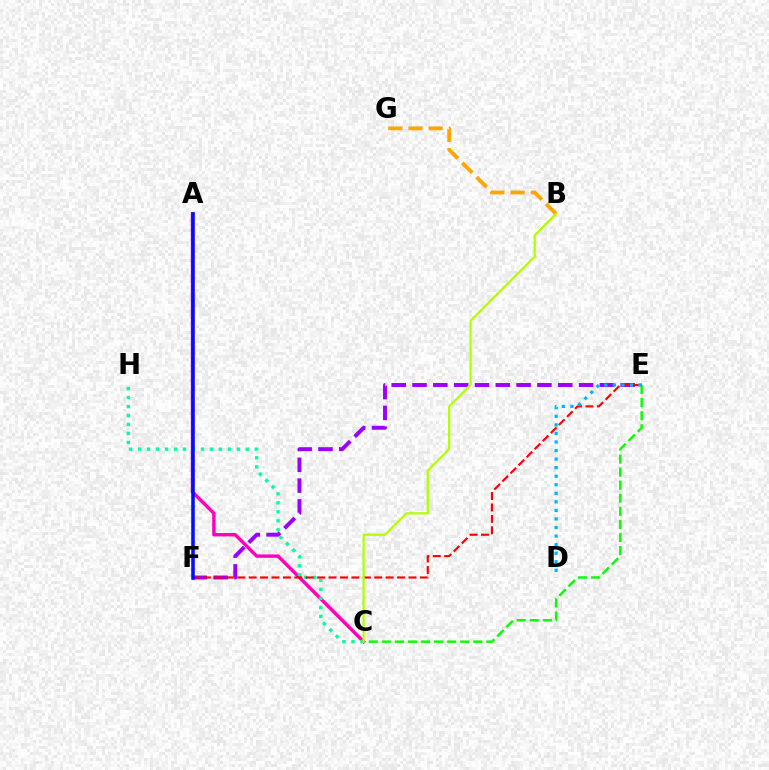{('E', 'F'): [{'color': '#9b00ff', 'line_style': 'dashed', 'thickness': 2.83}, {'color': '#ff0000', 'line_style': 'dashed', 'thickness': 1.55}], ('C', 'E'): [{'color': '#08ff00', 'line_style': 'dashed', 'thickness': 1.78}], ('A', 'C'): [{'color': '#ff00bd', 'line_style': 'solid', 'thickness': 2.46}], ('C', 'H'): [{'color': '#00ff9d', 'line_style': 'dotted', 'thickness': 2.44}], ('D', 'E'): [{'color': '#00b5ff', 'line_style': 'dotted', 'thickness': 2.33}], ('B', 'G'): [{'color': '#ffa500', 'line_style': 'dashed', 'thickness': 2.74}], ('A', 'F'): [{'color': '#0010ff', 'line_style': 'solid', 'thickness': 2.57}], ('B', 'C'): [{'color': '#b3ff00', 'line_style': 'solid', 'thickness': 1.62}]}